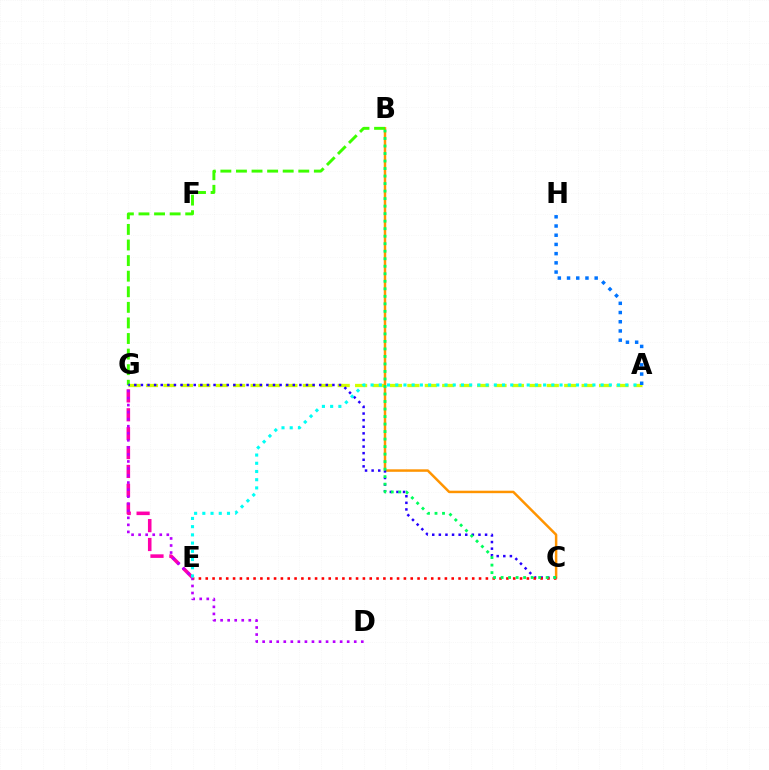{('E', 'G'): [{'color': '#ff00ac', 'line_style': 'dashed', 'thickness': 2.57}], ('D', 'G'): [{'color': '#b900ff', 'line_style': 'dotted', 'thickness': 1.91}], ('A', 'G'): [{'color': '#d1ff00', 'line_style': 'dashed', 'thickness': 2.37}], ('A', 'H'): [{'color': '#0074ff', 'line_style': 'dotted', 'thickness': 2.5}], ('B', 'C'): [{'color': '#ff9400', 'line_style': 'solid', 'thickness': 1.79}, {'color': '#00ff5c', 'line_style': 'dotted', 'thickness': 2.04}], ('B', 'G'): [{'color': '#3dff00', 'line_style': 'dashed', 'thickness': 2.12}], ('C', 'G'): [{'color': '#2500ff', 'line_style': 'dotted', 'thickness': 1.79}], ('C', 'E'): [{'color': '#ff0000', 'line_style': 'dotted', 'thickness': 1.86}], ('A', 'E'): [{'color': '#00fff6', 'line_style': 'dotted', 'thickness': 2.23}]}